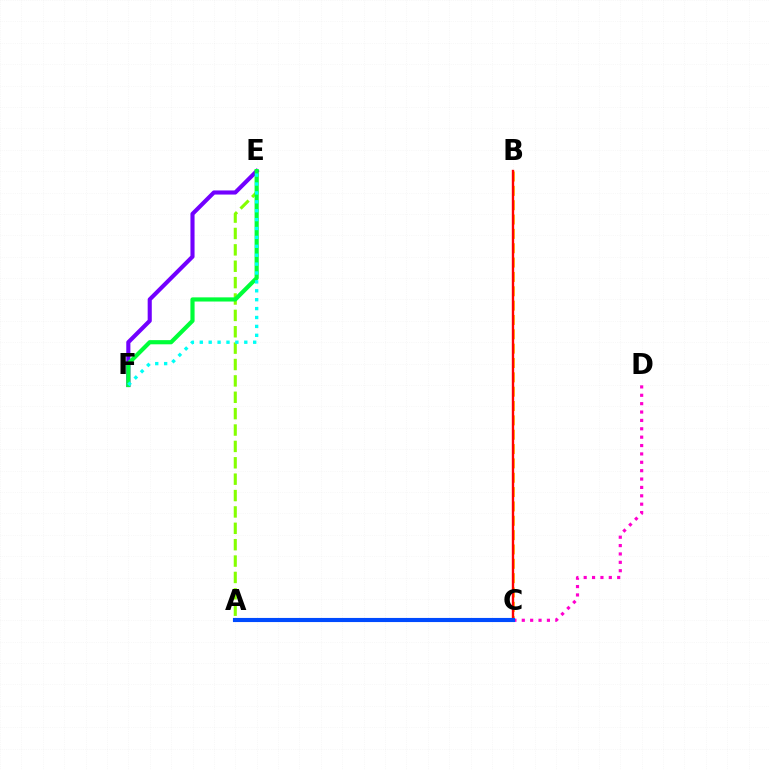{('A', 'E'): [{'color': '#84ff00', 'line_style': 'dashed', 'thickness': 2.23}], ('B', 'C'): [{'color': '#ffbd00', 'line_style': 'dashed', 'thickness': 1.95}, {'color': '#ff0000', 'line_style': 'solid', 'thickness': 1.72}], ('E', 'F'): [{'color': '#7200ff', 'line_style': 'solid', 'thickness': 2.96}, {'color': '#00ff39', 'line_style': 'solid', 'thickness': 3.0}, {'color': '#00fff6', 'line_style': 'dotted', 'thickness': 2.42}], ('C', 'D'): [{'color': '#ff00cf', 'line_style': 'dotted', 'thickness': 2.28}], ('A', 'C'): [{'color': '#004bff', 'line_style': 'solid', 'thickness': 2.97}]}